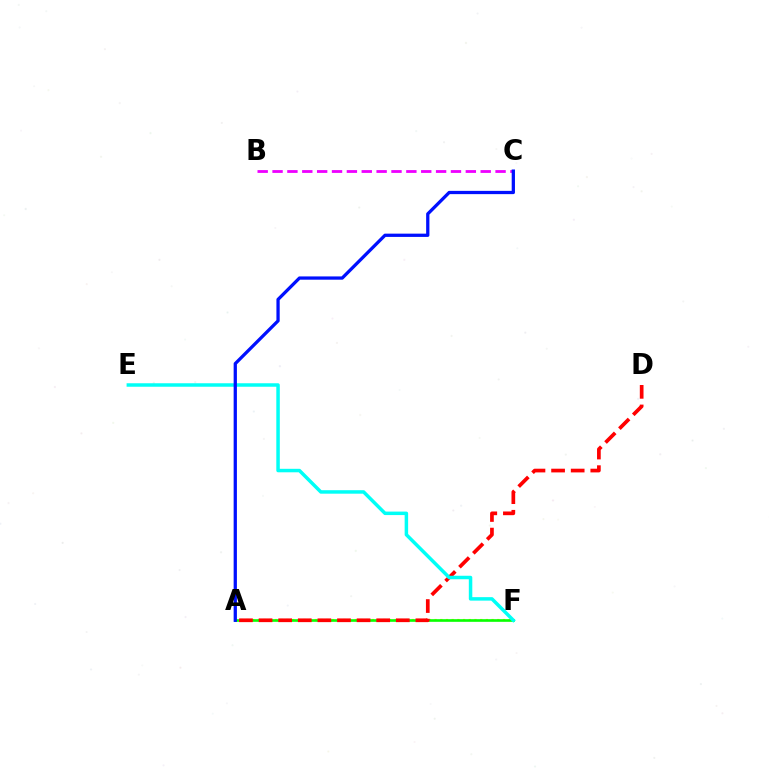{('A', 'F'): [{'color': '#fcf500', 'line_style': 'dotted', 'thickness': 1.55}, {'color': '#08ff00', 'line_style': 'solid', 'thickness': 1.9}], ('A', 'D'): [{'color': '#ff0000', 'line_style': 'dashed', 'thickness': 2.66}], ('E', 'F'): [{'color': '#00fff6', 'line_style': 'solid', 'thickness': 2.51}], ('B', 'C'): [{'color': '#ee00ff', 'line_style': 'dashed', 'thickness': 2.02}], ('A', 'C'): [{'color': '#0010ff', 'line_style': 'solid', 'thickness': 2.35}]}